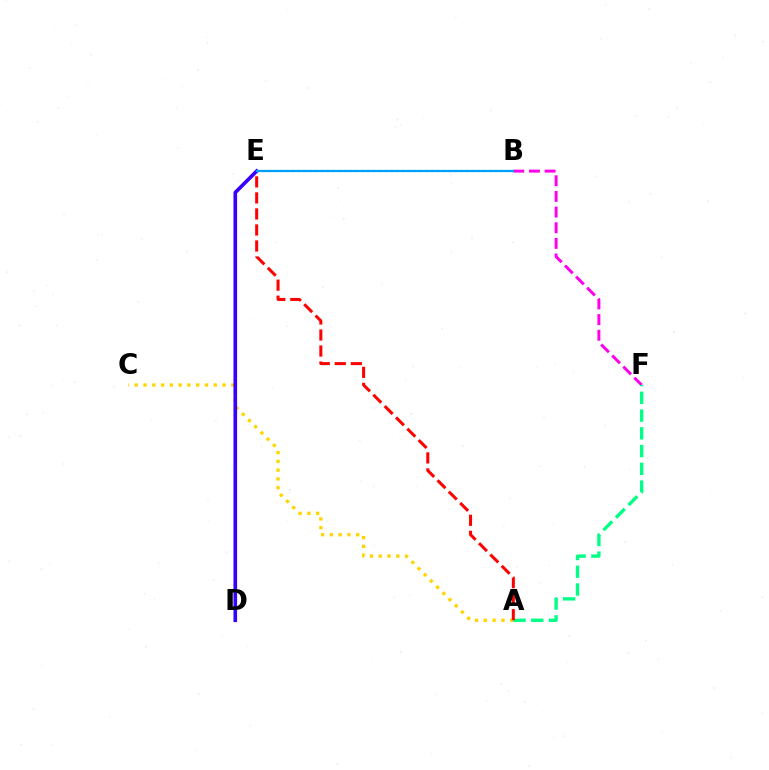{('B', 'E'): [{'color': '#4fff00', 'line_style': 'dotted', 'thickness': 1.58}, {'color': '#009eff', 'line_style': 'solid', 'thickness': 1.6}], ('A', 'C'): [{'color': '#ffd500', 'line_style': 'dotted', 'thickness': 2.39}], ('D', 'E'): [{'color': '#3700ff', 'line_style': 'solid', 'thickness': 2.62}], ('B', 'F'): [{'color': '#ff00ed', 'line_style': 'dashed', 'thickness': 2.13}], ('A', 'F'): [{'color': '#00ff86', 'line_style': 'dashed', 'thickness': 2.41}], ('A', 'E'): [{'color': '#ff0000', 'line_style': 'dashed', 'thickness': 2.18}]}